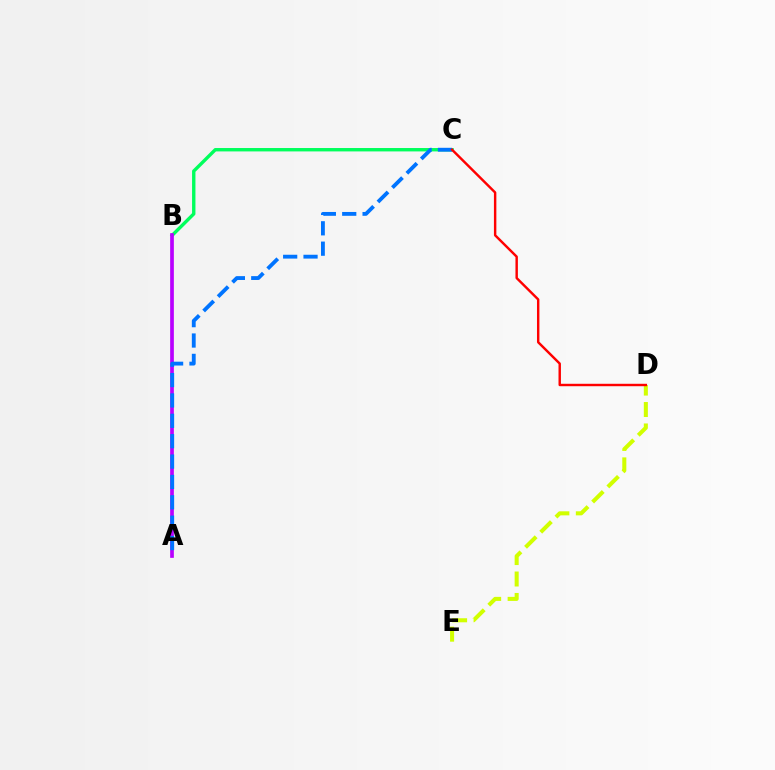{('B', 'C'): [{'color': '#00ff5c', 'line_style': 'solid', 'thickness': 2.44}], ('D', 'E'): [{'color': '#d1ff00', 'line_style': 'dashed', 'thickness': 2.91}], ('A', 'B'): [{'color': '#b900ff', 'line_style': 'solid', 'thickness': 2.66}], ('A', 'C'): [{'color': '#0074ff', 'line_style': 'dashed', 'thickness': 2.77}], ('C', 'D'): [{'color': '#ff0000', 'line_style': 'solid', 'thickness': 1.75}]}